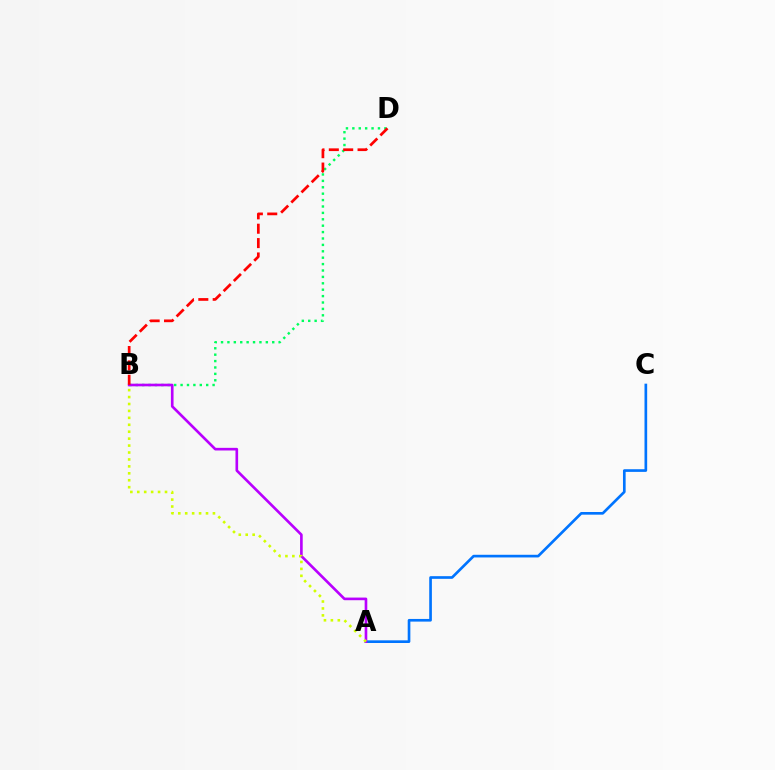{('B', 'D'): [{'color': '#00ff5c', 'line_style': 'dotted', 'thickness': 1.74}, {'color': '#ff0000', 'line_style': 'dashed', 'thickness': 1.95}], ('A', 'C'): [{'color': '#0074ff', 'line_style': 'solid', 'thickness': 1.92}], ('A', 'B'): [{'color': '#b900ff', 'line_style': 'solid', 'thickness': 1.91}, {'color': '#d1ff00', 'line_style': 'dotted', 'thickness': 1.88}]}